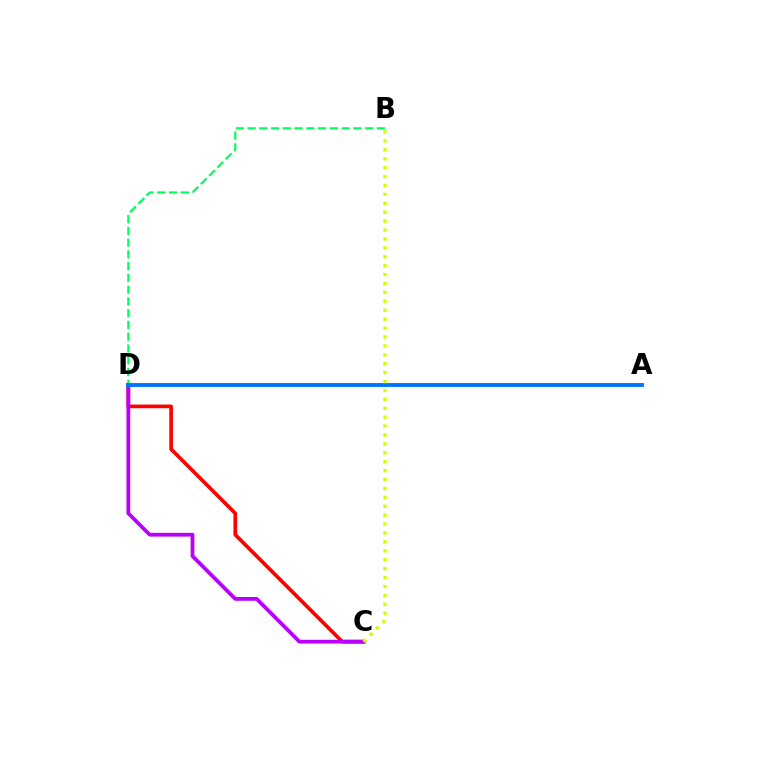{('C', 'D'): [{'color': '#ff0000', 'line_style': 'solid', 'thickness': 2.65}, {'color': '#b900ff', 'line_style': 'solid', 'thickness': 2.72}], ('B', 'D'): [{'color': '#00ff5c', 'line_style': 'dashed', 'thickness': 1.6}], ('A', 'D'): [{'color': '#0074ff', 'line_style': 'solid', 'thickness': 2.79}], ('B', 'C'): [{'color': '#d1ff00', 'line_style': 'dotted', 'thickness': 2.42}]}